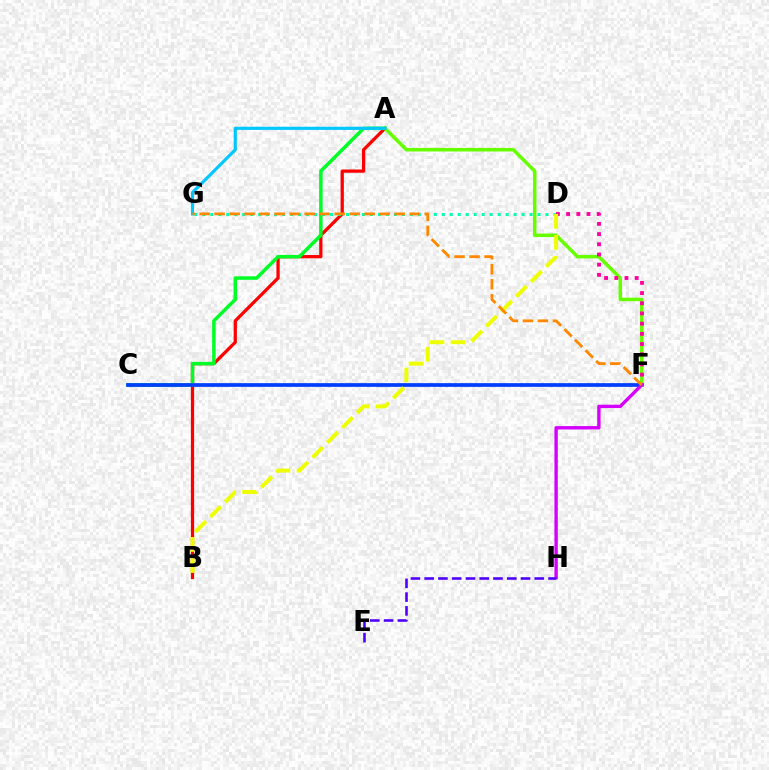{('A', 'B'): [{'color': '#ff0000', 'line_style': 'solid', 'thickness': 2.35}], ('A', 'C'): [{'color': '#00ff27', 'line_style': 'solid', 'thickness': 2.53}], ('C', 'F'): [{'color': '#003fff', 'line_style': 'solid', 'thickness': 2.68}], ('A', 'F'): [{'color': '#66ff00', 'line_style': 'solid', 'thickness': 2.52}], ('A', 'G'): [{'color': '#00c7ff', 'line_style': 'solid', 'thickness': 2.27}], ('D', 'G'): [{'color': '#00ffaf', 'line_style': 'dotted', 'thickness': 2.17}], ('D', 'F'): [{'color': '#ff00a0', 'line_style': 'dotted', 'thickness': 2.77}], ('B', 'D'): [{'color': '#eeff00', 'line_style': 'dashed', 'thickness': 2.87}], ('F', 'H'): [{'color': '#d600ff', 'line_style': 'solid', 'thickness': 2.42}], ('E', 'H'): [{'color': '#4f00ff', 'line_style': 'dashed', 'thickness': 1.87}], ('F', 'G'): [{'color': '#ff8800', 'line_style': 'dashed', 'thickness': 2.04}]}